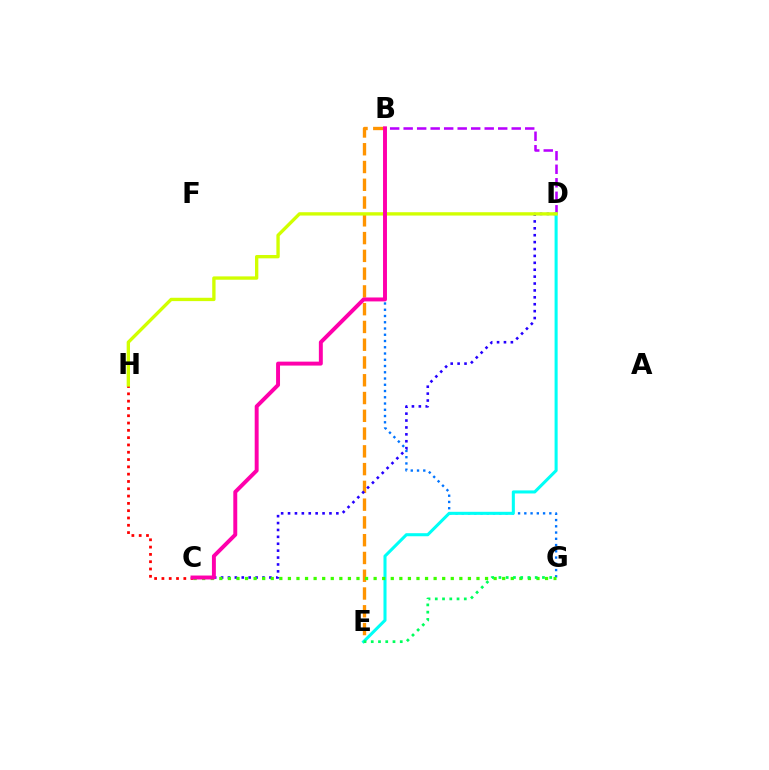{('B', 'G'): [{'color': '#0074ff', 'line_style': 'dotted', 'thickness': 1.7}], ('B', 'E'): [{'color': '#ff9400', 'line_style': 'dashed', 'thickness': 2.41}], ('C', 'D'): [{'color': '#2500ff', 'line_style': 'dotted', 'thickness': 1.88}], ('B', 'D'): [{'color': '#b900ff', 'line_style': 'dashed', 'thickness': 1.83}], ('D', 'E'): [{'color': '#00fff6', 'line_style': 'solid', 'thickness': 2.2}], ('C', 'H'): [{'color': '#ff0000', 'line_style': 'dotted', 'thickness': 1.98}], ('D', 'H'): [{'color': '#d1ff00', 'line_style': 'solid', 'thickness': 2.4}], ('C', 'G'): [{'color': '#3dff00', 'line_style': 'dotted', 'thickness': 2.33}], ('B', 'C'): [{'color': '#ff00ac', 'line_style': 'solid', 'thickness': 2.84}], ('E', 'G'): [{'color': '#00ff5c', 'line_style': 'dotted', 'thickness': 1.97}]}